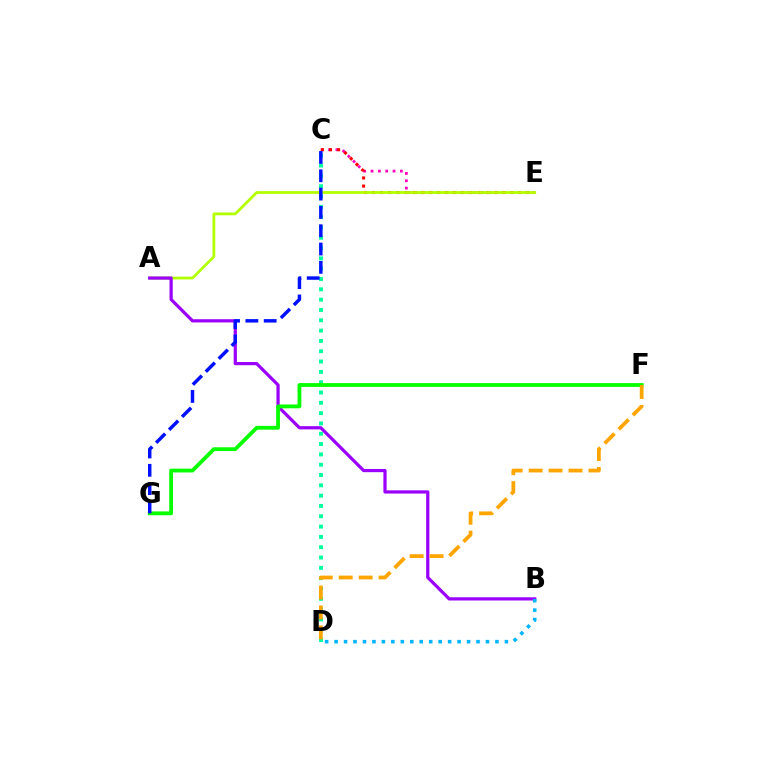{('C', 'E'): [{'color': '#ff00bd', 'line_style': 'dotted', 'thickness': 1.99}, {'color': '#ff0000', 'line_style': 'dotted', 'thickness': 2.21}], ('C', 'D'): [{'color': '#00ff9d', 'line_style': 'dotted', 'thickness': 2.8}], ('A', 'E'): [{'color': '#b3ff00', 'line_style': 'solid', 'thickness': 1.99}], ('A', 'B'): [{'color': '#9b00ff', 'line_style': 'solid', 'thickness': 2.31}], ('F', 'G'): [{'color': '#08ff00', 'line_style': 'solid', 'thickness': 2.74}], ('D', 'F'): [{'color': '#ffa500', 'line_style': 'dashed', 'thickness': 2.71}], ('B', 'D'): [{'color': '#00b5ff', 'line_style': 'dotted', 'thickness': 2.57}], ('C', 'G'): [{'color': '#0010ff', 'line_style': 'dashed', 'thickness': 2.49}]}